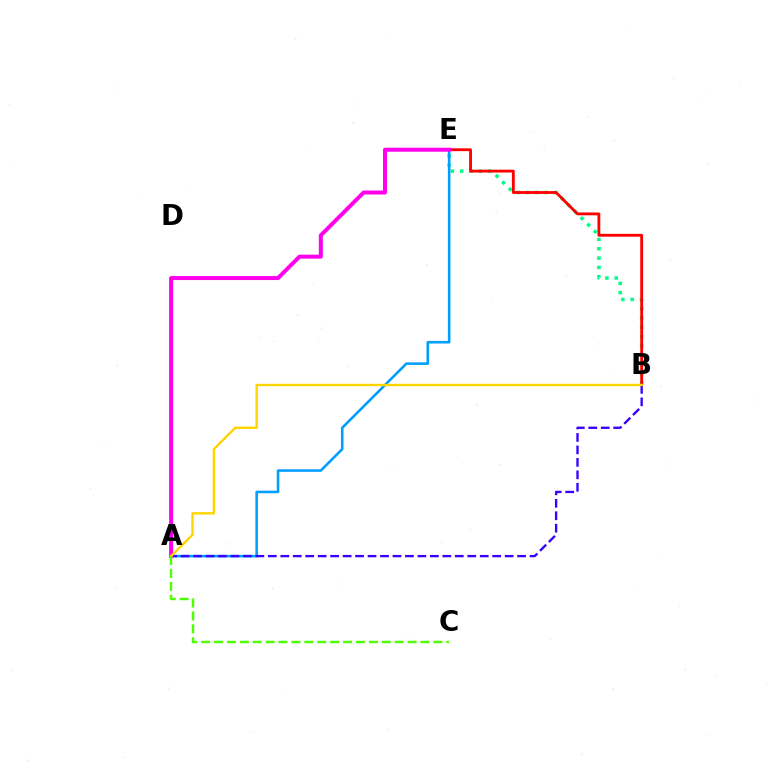{('B', 'E'): [{'color': '#00ff86', 'line_style': 'dotted', 'thickness': 2.53}, {'color': '#ff0000', 'line_style': 'solid', 'thickness': 2.04}], ('A', 'E'): [{'color': '#009eff', 'line_style': 'solid', 'thickness': 1.85}, {'color': '#ff00ed', 'line_style': 'solid', 'thickness': 2.87}], ('A', 'B'): [{'color': '#3700ff', 'line_style': 'dashed', 'thickness': 1.69}, {'color': '#ffd500', 'line_style': 'solid', 'thickness': 1.72}], ('A', 'C'): [{'color': '#4fff00', 'line_style': 'dashed', 'thickness': 1.75}]}